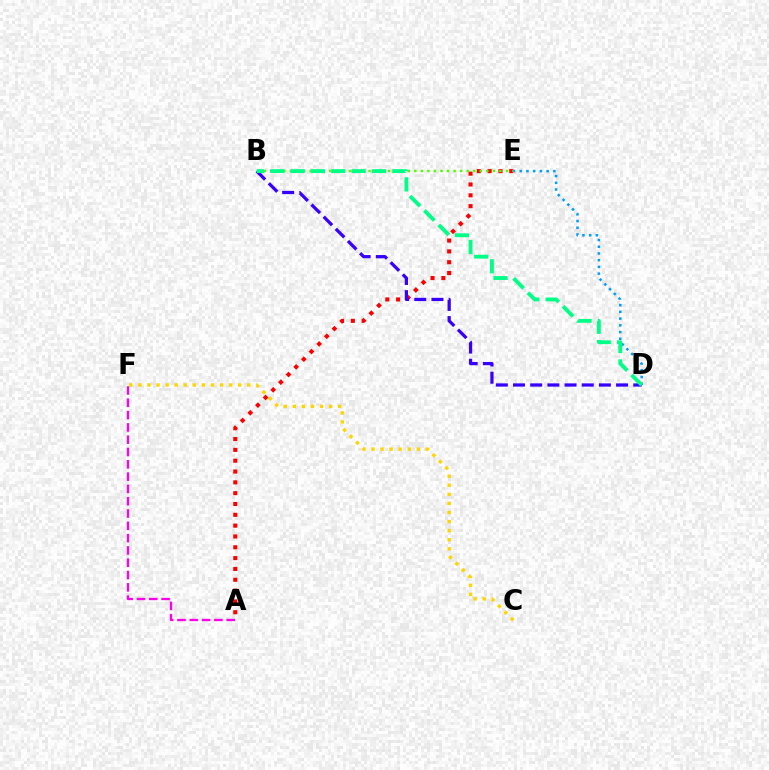{('A', 'E'): [{'color': '#ff0000', 'line_style': 'dotted', 'thickness': 2.94}], ('D', 'E'): [{'color': '#009eff', 'line_style': 'dotted', 'thickness': 1.83}], ('B', 'D'): [{'color': '#3700ff', 'line_style': 'dashed', 'thickness': 2.33}, {'color': '#00ff86', 'line_style': 'dashed', 'thickness': 2.76}], ('A', 'F'): [{'color': '#ff00ed', 'line_style': 'dashed', 'thickness': 1.67}], ('B', 'E'): [{'color': '#4fff00', 'line_style': 'dotted', 'thickness': 1.78}], ('C', 'F'): [{'color': '#ffd500', 'line_style': 'dotted', 'thickness': 2.47}]}